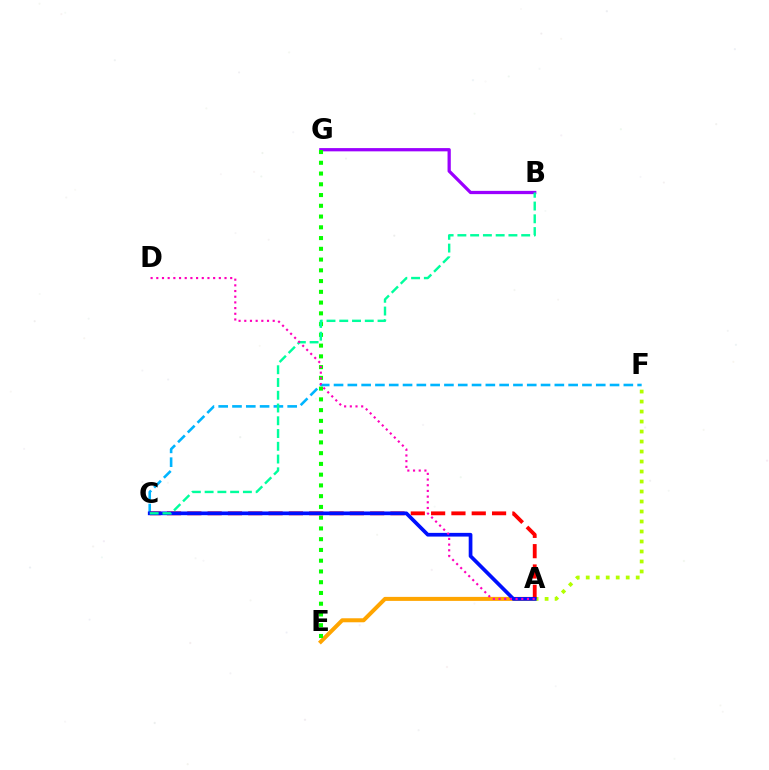{('C', 'F'): [{'color': '#00b5ff', 'line_style': 'dashed', 'thickness': 1.87}], ('A', 'E'): [{'color': '#ffa500', 'line_style': 'solid', 'thickness': 2.88}], ('A', 'F'): [{'color': '#b3ff00', 'line_style': 'dotted', 'thickness': 2.72}], ('B', 'G'): [{'color': '#9b00ff', 'line_style': 'solid', 'thickness': 2.34}], ('E', 'G'): [{'color': '#08ff00', 'line_style': 'dotted', 'thickness': 2.92}], ('A', 'C'): [{'color': '#ff0000', 'line_style': 'dashed', 'thickness': 2.76}, {'color': '#0010ff', 'line_style': 'solid', 'thickness': 2.67}], ('B', 'C'): [{'color': '#00ff9d', 'line_style': 'dashed', 'thickness': 1.73}], ('A', 'D'): [{'color': '#ff00bd', 'line_style': 'dotted', 'thickness': 1.54}]}